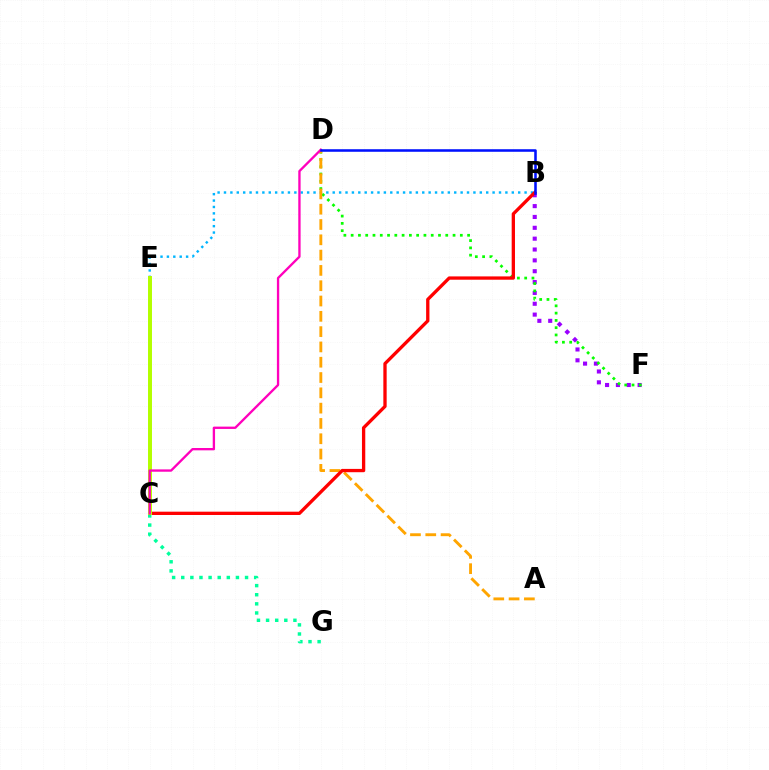{('B', 'E'): [{'color': '#00b5ff', 'line_style': 'dotted', 'thickness': 1.74}], ('B', 'F'): [{'color': '#9b00ff', 'line_style': 'dotted', 'thickness': 2.95}], ('D', 'F'): [{'color': '#08ff00', 'line_style': 'dotted', 'thickness': 1.98}], ('A', 'D'): [{'color': '#ffa500', 'line_style': 'dashed', 'thickness': 2.08}], ('B', 'C'): [{'color': '#ff0000', 'line_style': 'solid', 'thickness': 2.38}], ('C', 'G'): [{'color': '#00ff9d', 'line_style': 'dotted', 'thickness': 2.48}], ('C', 'E'): [{'color': '#b3ff00', 'line_style': 'solid', 'thickness': 2.85}], ('C', 'D'): [{'color': '#ff00bd', 'line_style': 'solid', 'thickness': 1.68}], ('B', 'D'): [{'color': '#0010ff', 'line_style': 'solid', 'thickness': 1.84}]}